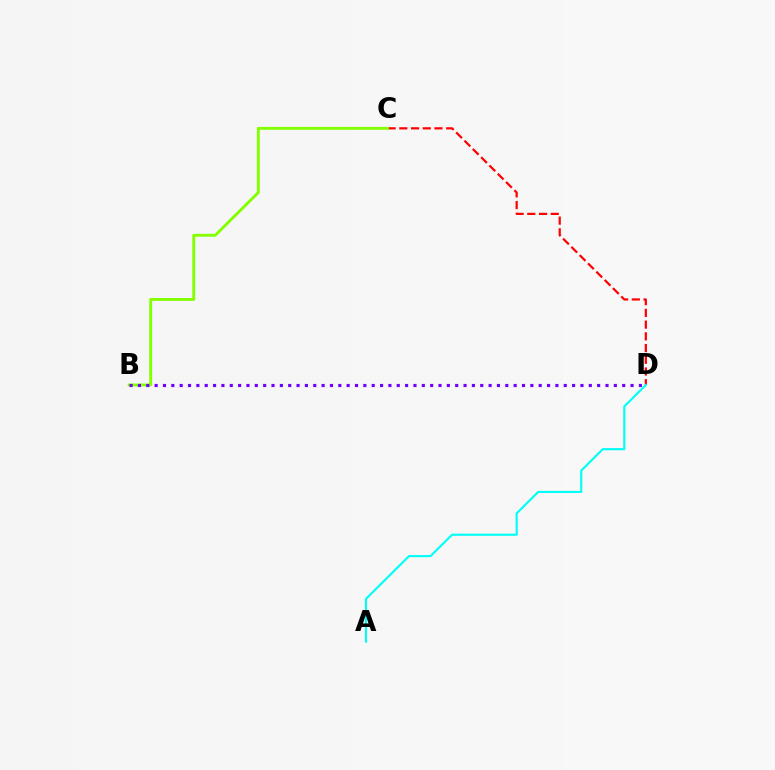{('C', 'D'): [{'color': '#ff0000', 'line_style': 'dashed', 'thickness': 1.59}], ('B', 'C'): [{'color': '#84ff00', 'line_style': 'solid', 'thickness': 2.08}], ('A', 'D'): [{'color': '#00fff6', 'line_style': 'solid', 'thickness': 1.54}], ('B', 'D'): [{'color': '#7200ff', 'line_style': 'dotted', 'thickness': 2.27}]}